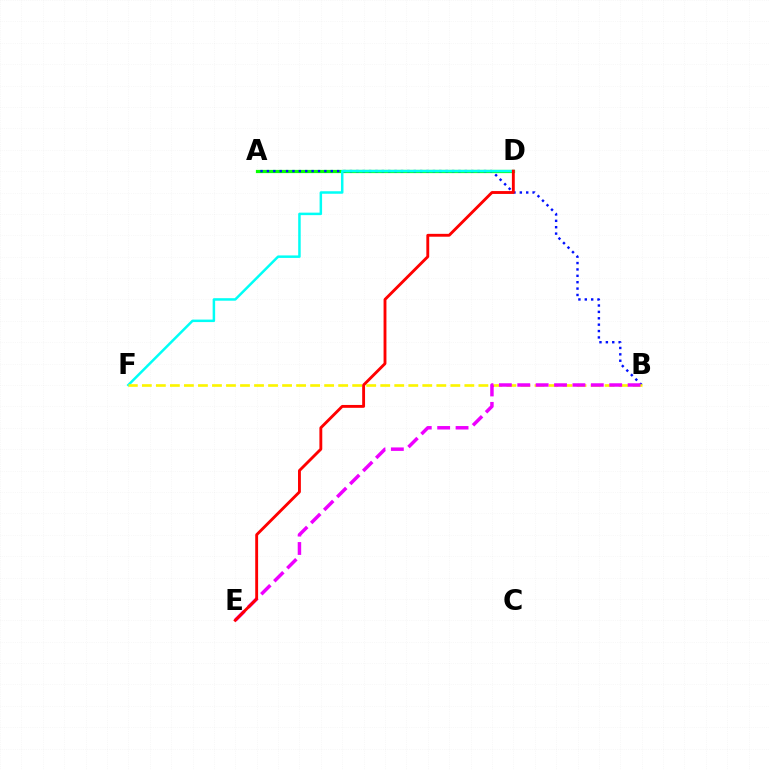{('A', 'D'): [{'color': '#08ff00', 'line_style': 'solid', 'thickness': 2.32}], ('A', 'B'): [{'color': '#0010ff', 'line_style': 'dotted', 'thickness': 1.73}], ('D', 'F'): [{'color': '#00fff6', 'line_style': 'solid', 'thickness': 1.8}], ('B', 'F'): [{'color': '#fcf500', 'line_style': 'dashed', 'thickness': 1.9}], ('B', 'E'): [{'color': '#ee00ff', 'line_style': 'dashed', 'thickness': 2.5}], ('D', 'E'): [{'color': '#ff0000', 'line_style': 'solid', 'thickness': 2.07}]}